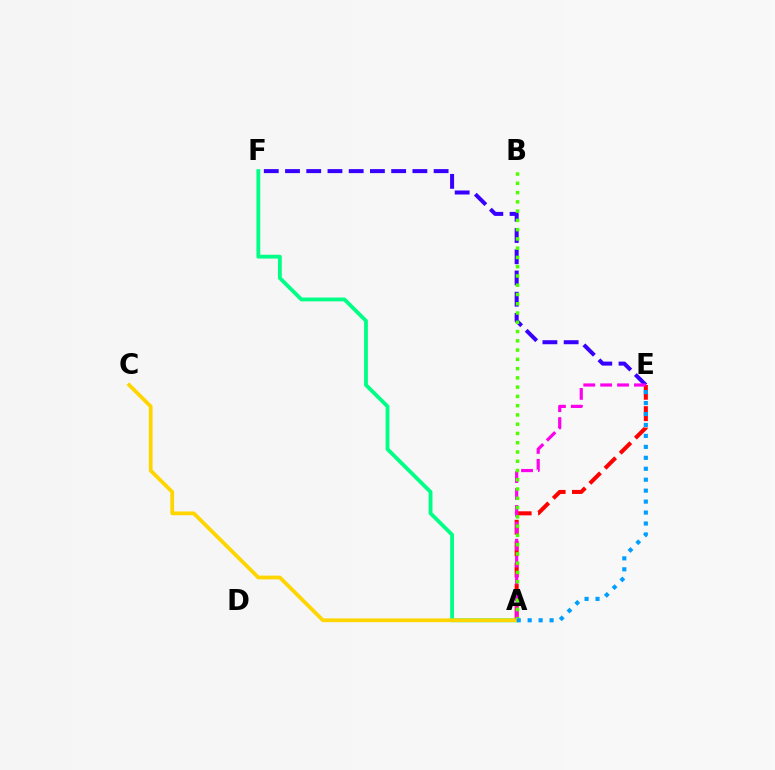{('A', 'F'): [{'color': '#00ff86', 'line_style': 'solid', 'thickness': 2.75}], ('A', 'E'): [{'color': '#ff0000', 'line_style': 'dashed', 'thickness': 2.91}, {'color': '#ff00ed', 'line_style': 'dashed', 'thickness': 2.3}, {'color': '#009eff', 'line_style': 'dotted', 'thickness': 2.98}], ('E', 'F'): [{'color': '#3700ff', 'line_style': 'dashed', 'thickness': 2.88}], ('A', 'B'): [{'color': '#4fff00', 'line_style': 'dotted', 'thickness': 2.52}], ('A', 'C'): [{'color': '#ffd500', 'line_style': 'solid', 'thickness': 2.71}]}